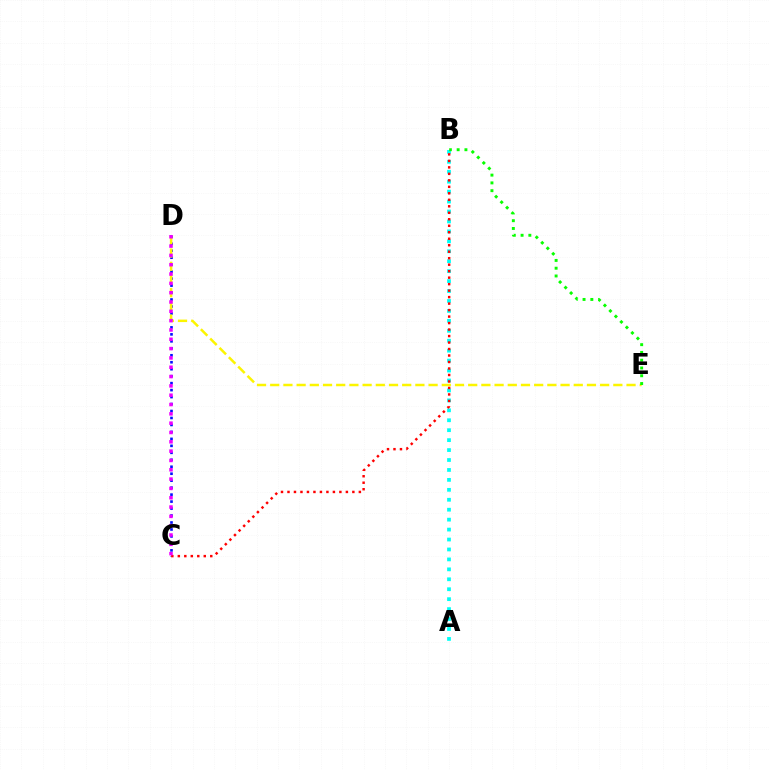{('C', 'D'): [{'color': '#0010ff', 'line_style': 'dotted', 'thickness': 1.89}, {'color': '#ee00ff', 'line_style': 'dotted', 'thickness': 2.53}], ('D', 'E'): [{'color': '#fcf500', 'line_style': 'dashed', 'thickness': 1.79}], ('A', 'B'): [{'color': '#00fff6', 'line_style': 'dotted', 'thickness': 2.7}], ('B', 'E'): [{'color': '#08ff00', 'line_style': 'dotted', 'thickness': 2.11}], ('B', 'C'): [{'color': '#ff0000', 'line_style': 'dotted', 'thickness': 1.76}]}